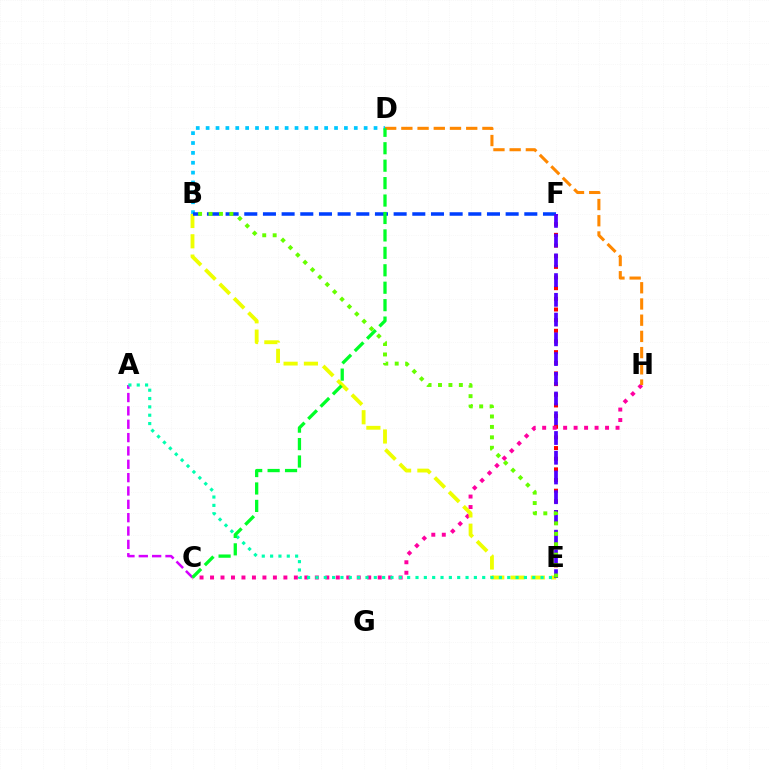{('E', 'F'): [{'color': '#ff0000', 'line_style': 'dotted', 'thickness': 2.9}, {'color': '#4f00ff', 'line_style': 'dashed', 'thickness': 2.68}], ('B', 'D'): [{'color': '#00c7ff', 'line_style': 'dotted', 'thickness': 2.68}], ('C', 'H'): [{'color': '#ff00a0', 'line_style': 'dotted', 'thickness': 2.85}], ('A', 'C'): [{'color': '#d600ff', 'line_style': 'dashed', 'thickness': 1.81}], ('D', 'H'): [{'color': '#ff8800', 'line_style': 'dashed', 'thickness': 2.2}], ('B', 'E'): [{'color': '#eeff00', 'line_style': 'dashed', 'thickness': 2.76}, {'color': '#66ff00', 'line_style': 'dotted', 'thickness': 2.83}], ('B', 'F'): [{'color': '#003fff', 'line_style': 'dashed', 'thickness': 2.54}], ('A', 'E'): [{'color': '#00ffaf', 'line_style': 'dotted', 'thickness': 2.27}], ('C', 'D'): [{'color': '#00ff27', 'line_style': 'dashed', 'thickness': 2.37}]}